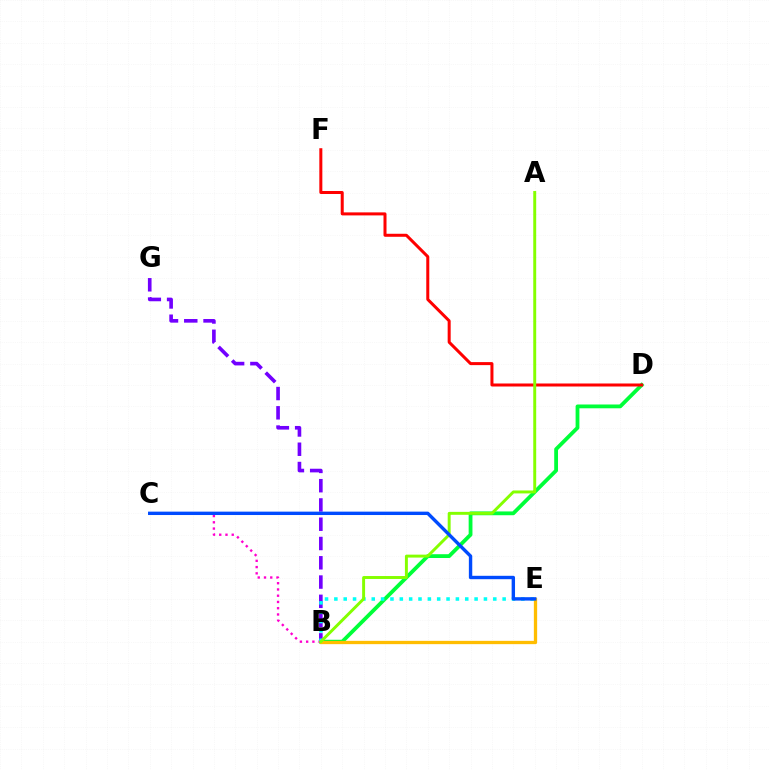{('B', 'D'): [{'color': '#00ff39', 'line_style': 'solid', 'thickness': 2.73}], ('B', 'G'): [{'color': '#7200ff', 'line_style': 'dashed', 'thickness': 2.62}], ('B', 'C'): [{'color': '#ff00cf', 'line_style': 'dotted', 'thickness': 1.7}], ('D', 'F'): [{'color': '#ff0000', 'line_style': 'solid', 'thickness': 2.17}], ('B', 'E'): [{'color': '#ffbd00', 'line_style': 'solid', 'thickness': 2.37}, {'color': '#00fff6', 'line_style': 'dotted', 'thickness': 2.54}], ('A', 'B'): [{'color': '#84ff00', 'line_style': 'solid', 'thickness': 2.12}], ('C', 'E'): [{'color': '#004bff', 'line_style': 'solid', 'thickness': 2.44}]}